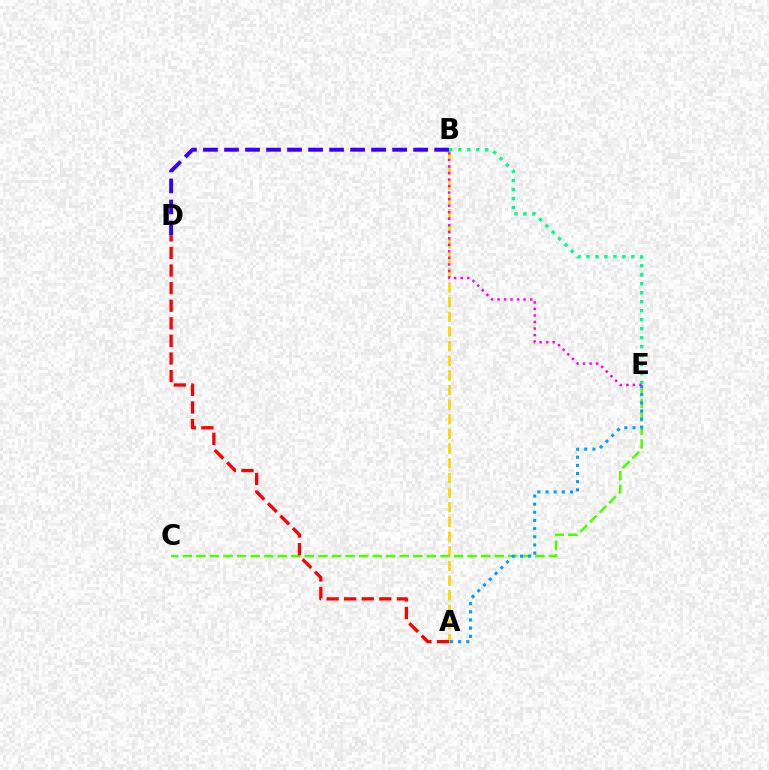{('A', 'B'): [{'color': '#ffd500', 'line_style': 'dashed', 'thickness': 1.99}], ('B', 'D'): [{'color': '#3700ff', 'line_style': 'dashed', 'thickness': 2.85}], ('B', 'E'): [{'color': '#00ff86', 'line_style': 'dotted', 'thickness': 2.44}, {'color': '#ff00ed', 'line_style': 'dotted', 'thickness': 1.77}], ('C', 'E'): [{'color': '#4fff00', 'line_style': 'dashed', 'thickness': 1.84}], ('A', 'E'): [{'color': '#009eff', 'line_style': 'dotted', 'thickness': 2.22}], ('A', 'D'): [{'color': '#ff0000', 'line_style': 'dashed', 'thickness': 2.39}]}